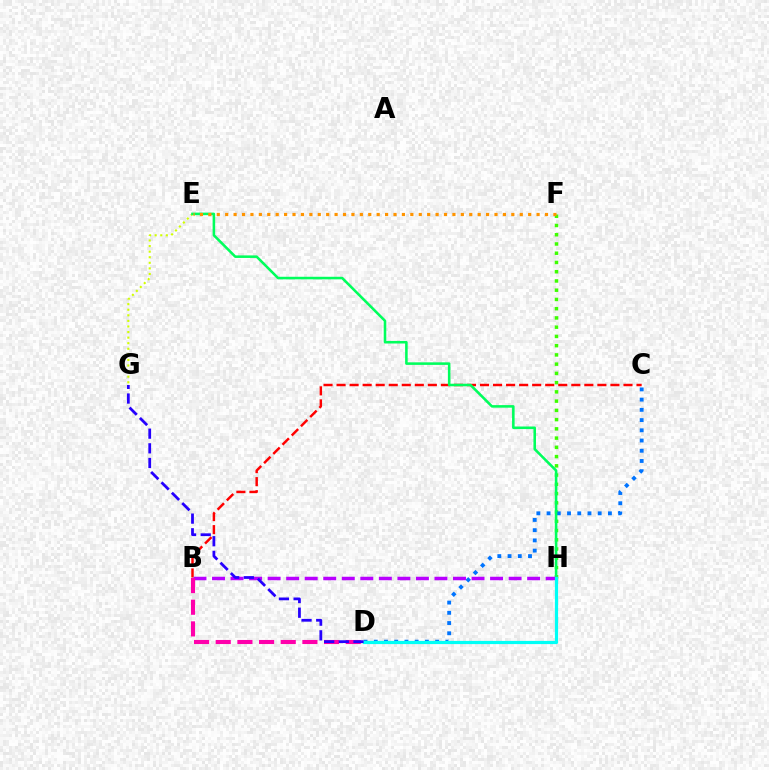{('F', 'H'): [{'color': '#3dff00', 'line_style': 'dotted', 'thickness': 2.51}], ('C', 'D'): [{'color': '#0074ff', 'line_style': 'dotted', 'thickness': 2.78}], ('B', 'C'): [{'color': '#ff0000', 'line_style': 'dashed', 'thickness': 1.77}], ('E', 'G'): [{'color': '#d1ff00', 'line_style': 'dotted', 'thickness': 1.52}], ('E', 'H'): [{'color': '#00ff5c', 'line_style': 'solid', 'thickness': 1.84}], ('B', 'H'): [{'color': '#b900ff', 'line_style': 'dashed', 'thickness': 2.52}], ('B', 'D'): [{'color': '#ff00ac', 'line_style': 'dashed', 'thickness': 2.94}], ('D', 'H'): [{'color': '#00fff6', 'line_style': 'solid', 'thickness': 2.3}], ('D', 'G'): [{'color': '#2500ff', 'line_style': 'dashed', 'thickness': 1.99}], ('E', 'F'): [{'color': '#ff9400', 'line_style': 'dotted', 'thickness': 2.29}]}